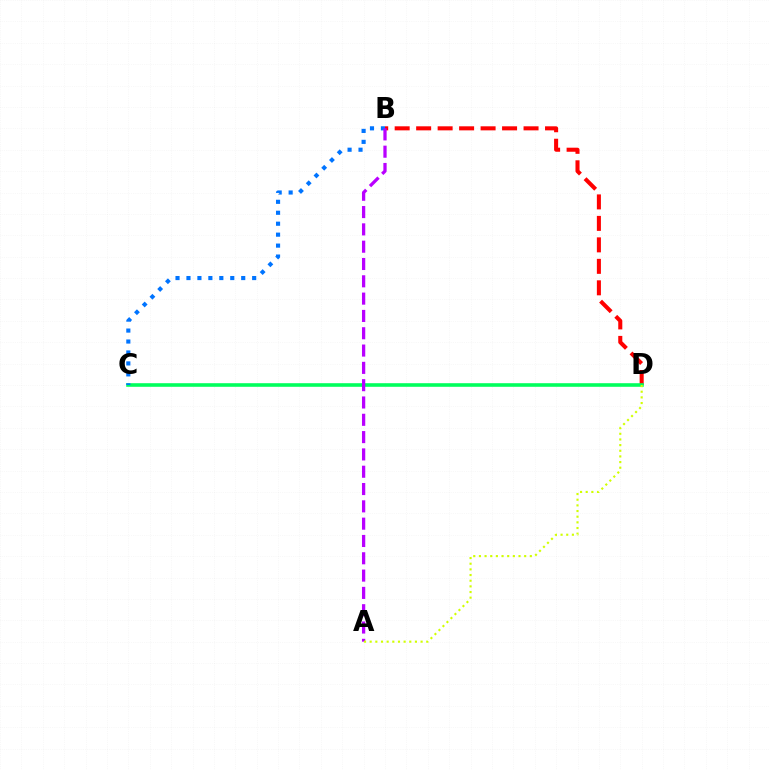{('B', 'D'): [{'color': '#ff0000', 'line_style': 'dashed', 'thickness': 2.92}], ('C', 'D'): [{'color': '#00ff5c', 'line_style': 'solid', 'thickness': 2.59}], ('B', 'C'): [{'color': '#0074ff', 'line_style': 'dotted', 'thickness': 2.98}], ('A', 'B'): [{'color': '#b900ff', 'line_style': 'dashed', 'thickness': 2.35}], ('A', 'D'): [{'color': '#d1ff00', 'line_style': 'dotted', 'thickness': 1.54}]}